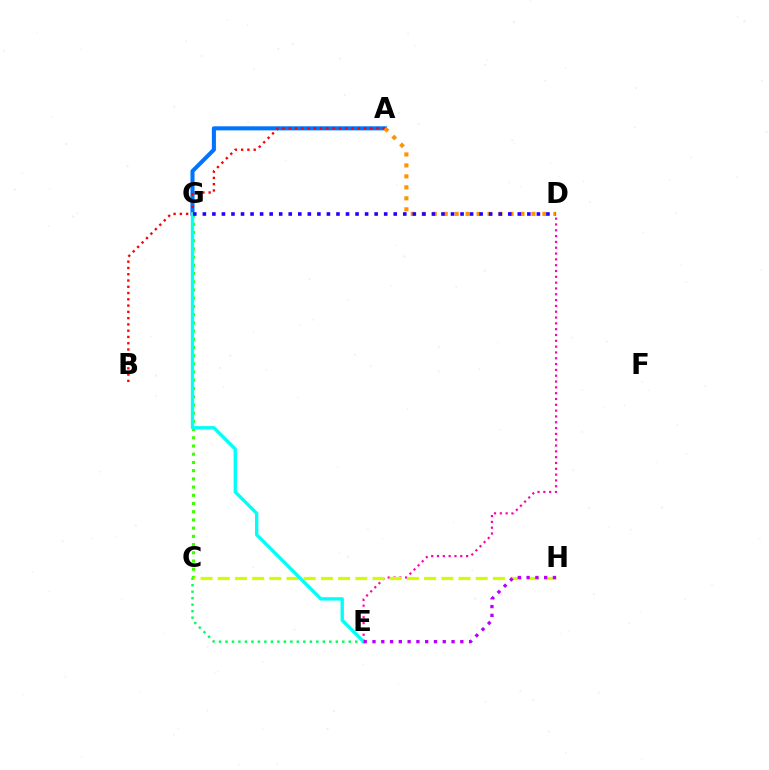{('C', 'E'): [{'color': '#00ff5c', 'line_style': 'dotted', 'thickness': 1.76}], ('A', 'G'): [{'color': '#0074ff', 'line_style': 'solid', 'thickness': 2.93}], ('C', 'G'): [{'color': '#3dff00', 'line_style': 'dotted', 'thickness': 2.23}], ('A', 'B'): [{'color': '#ff0000', 'line_style': 'dotted', 'thickness': 1.7}], ('D', 'E'): [{'color': '#ff00ac', 'line_style': 'dotted', 'thickness': 1.58}], ('C', 'H'): [{'color': '#d1ff00', 'line_style': 'dashed', 'thickness': 2.34}], ('E', 'G'): [{'color': '#00fff6', 'line_style': 'solid', 'thickness': 2.41}], ('E', 'H'): [{'color': '#b900ff', 'line_style': 'dotted', 'thickness': 2.39}], ('A', 'D'): [{'color': '#ff9400', 'line_style': 'dotted', 'thickness': 2.98}], ('D', 'G'): [{'color': '#2500ff', 'line_style': 'dotted', 'thickness': 2.59}]}